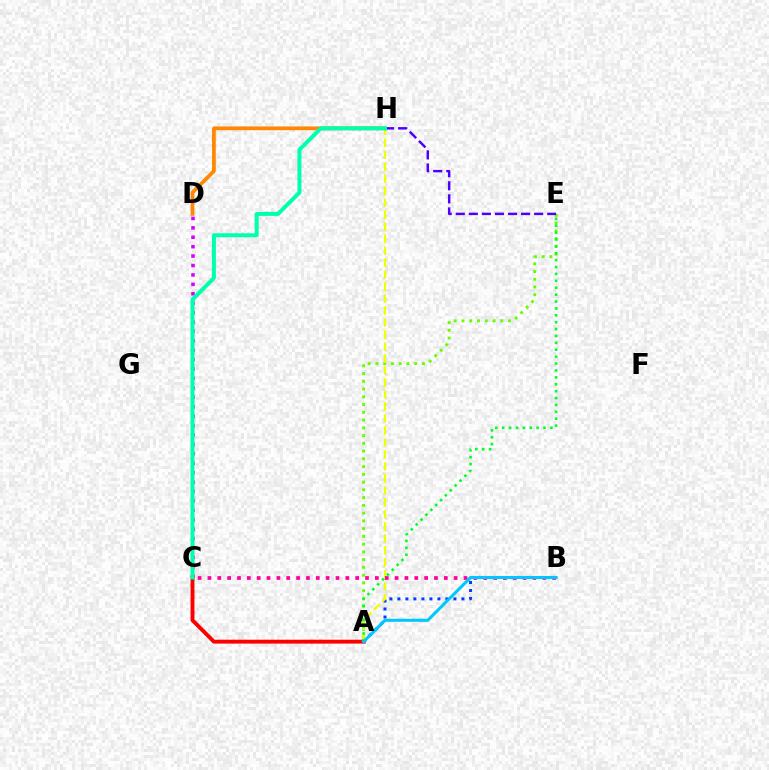{('A', 'E'): [{'color': '#66ff00', 'line_style': 'dotted', 'thickness': 2.11}, {'color': '#00ff27', 'line_style': 'dotted', 'thickness': 1.87}], ('C', 'D'): [{'color': '#d600ff', 'line_style': 'dotted', 'thickness': 2.56}], ('A', 'B'): [{'color': '#003fff', 'line_style': 'dotted', 'thickness': 2.17}, {'color': '#00c7ff', 'line_style': 'solid', 'thickness': 2.19}], ('A', 'H'): [{'color': '#eeff00', 'line_style': 'dashed', 'thickness': 1.63}], ('A', 'C'): [{'color': '#ff0000', 'line_style': 'solid', 'thickness': 2.8}], ('D', 'H'): [{'color': '#ff8800', 'line_style': 'solid', 'thickness': 2.7}], ('E', 'H'): [{'color': '#4f00ff', 'line_style': 'dashed', 'thickness': 1.77}], ('B', 'C'): [{'color': '#ff00a0', 'line_style': 'dotted', 'thickness': 2.68}], ('C', 'H'): [{'color': '#00ffaf', 'line_style': 'solid', 'thickness': 2.89}]}